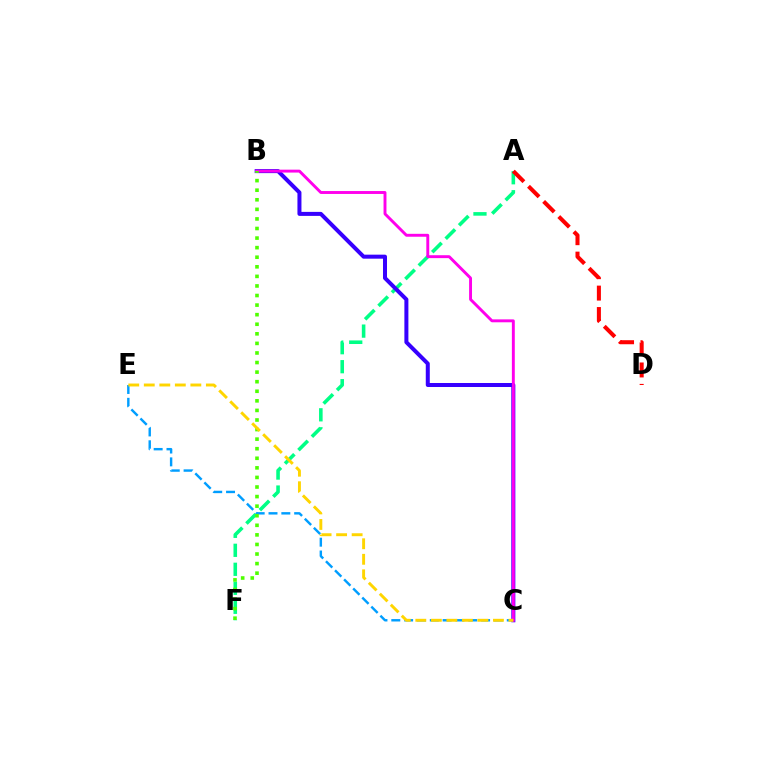{('A', 'F'): [{'color': '#00ff86', 'line_style': 'dashed', 'thickness': 2.58}], ('A', 'D'): [{'color': '#ff0000', 'line_style': 'dashed', 'thickness': 2.91}], ('B', 'C'): [{'color': '#3700ff', 'line_style': 'solid', 'thickness': 2.89}, {'color': '#ff00ed', 'line_style': 'solid', 'thickness': 2.1}], ('C', 'E'): [{'color': '#009eff', 'line_style': 'dashed', 'thickness': 1.74}, {'color': '#ffd500', 'line_style': 'dashed', 'thickness': 2.11}], ('B', 'F'): [{'color': '#4fff00', 'line_style': 'dotted', 'thickness': 2.6}]}